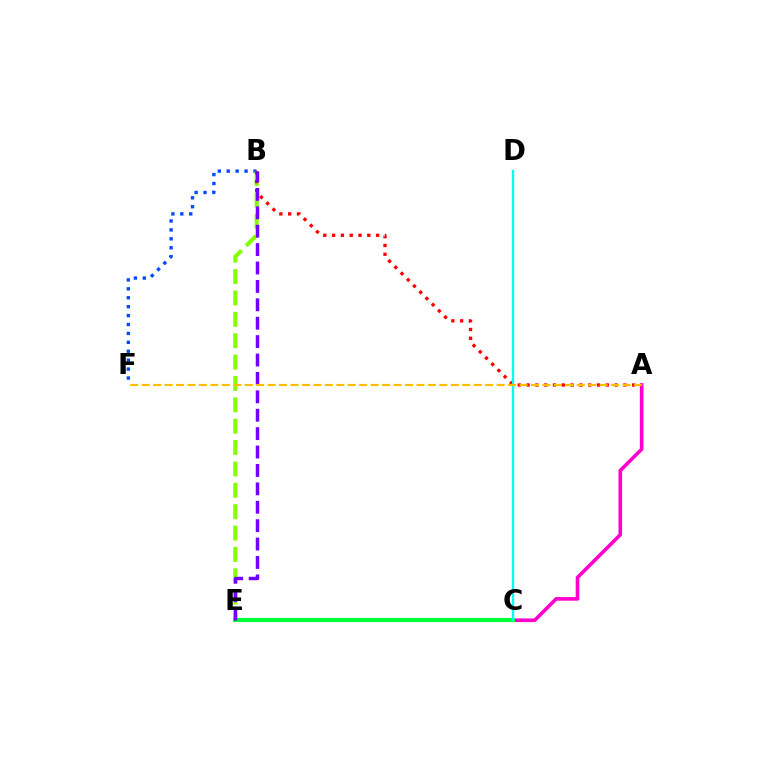{('B', 'F'): [{'color': '#004bff', 'line_style': 'dotted', 'thickness': 2.42}], ('A', 'C'): [{'color': '#ff00cf', 'line_style': 'solid', 'thickness': 2.61}], ('B', 'E'): [{'color': '#84ff00', 'line_style': 'dashed', 'thickness': 2.9}, {'color': '#7200ff', 'line_style': 'dashed', 'thickness': 2.5}], ('C', 'E'): [{'color': '#00ff39', 'line_style': 'solid', 'thickness': 2.97}], ('A', 'B'): [{'color': '#ff0000', 'line_style': 'dotted', 'thickness': 2.39}], ('C', 'D'): [{'color': '#00fff6', 'line_style': 'solid', 'thickness': 1.67}], ('A', 'F'): [{'color': '#ffbd00', 'line_style': 'dashed', 'thickness': 1.56}]}